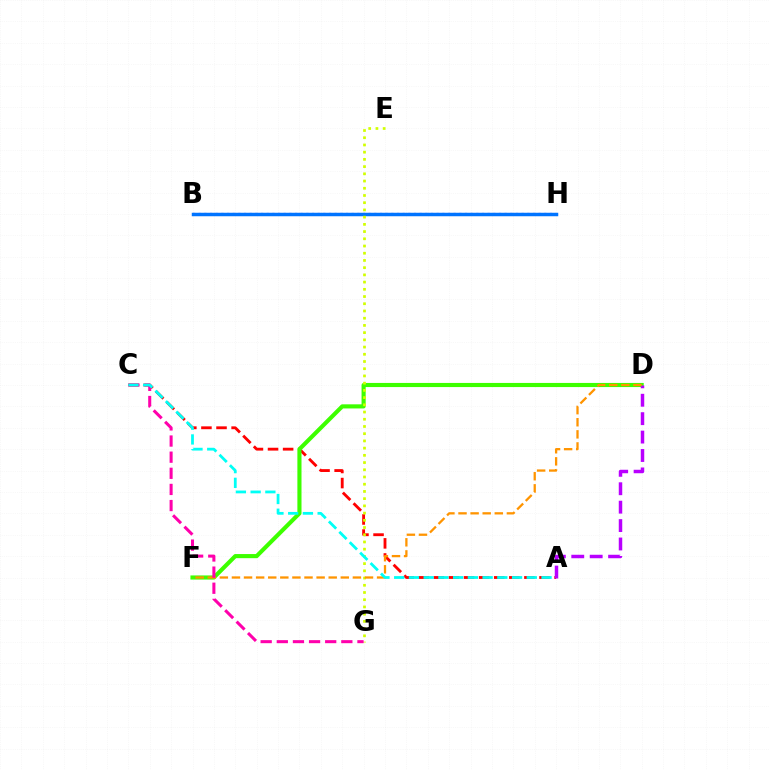{('B', 'H'): [{'color': '#00ff5c', 'line_style': 'solid', 'thickness': 2.12}, {'color': '#2500ff', 'line_style': 'dotted', 'thickness': 1.54}, {'color': '#0074ff', 'line_style': 'solid', 'thickness': 2.5}], ('A', 'C'): [{'color': '#ff0000', 'line_style': 'dashed', 'thickness': 2.05}, {'color': '#00fff6', 'line_style': 'dashed', 'thickness': 2.0}], ('D', 'F'): [{'color': '#3dff00', 'line_style': 'solid', 'thickness': 2.97}, {'color': '#ff9400', 'line_style': 'dashed', 'thickness': 1.64}], ('E', 'G'): [{'color': '#d1ff00', 'line_style': 'dotted', 'thickness': 1.96}], ('A', 'D'): [{'color': '#b900ff', 'line_style': 'dashed', 'thickness': 2.5}], ('C', 'G'): [{'color': '#ff00ac', 'line_style': 'dashed', 'thickness': 2.19}]}